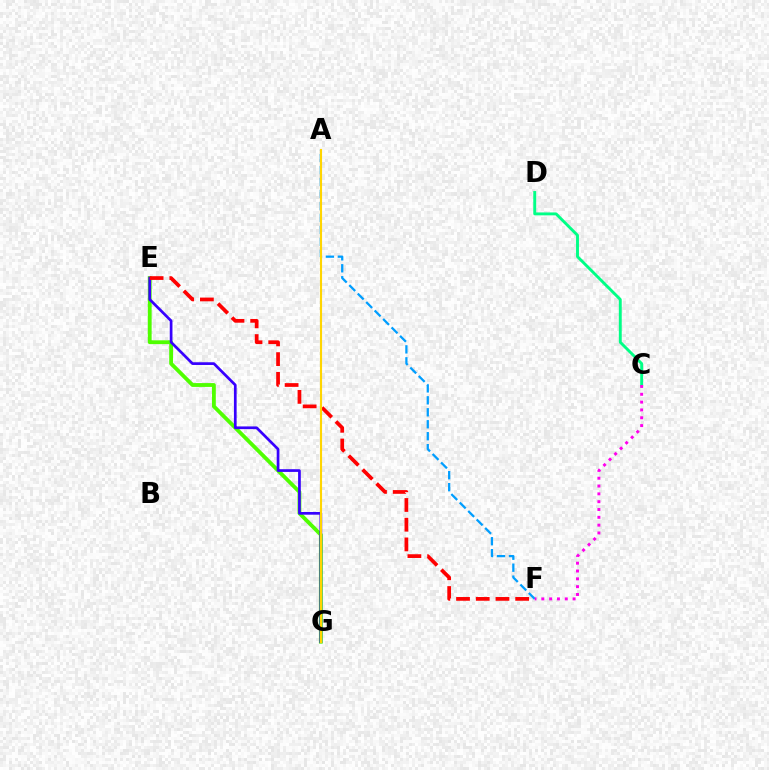{('E', 'G'): [{'color': '#4fff00', 'line_style': 'solid', 'thickness': 2.75}, {'color': '#3700ff', 'line_style': 'solid', 'thickness': 1.95}], ('C', 'D'): [{'color': '#00ff86', 'line_style': 'solid', 'thickness': 2.09}], ('A', 'F'): [{'color': '#009eff', 'line_style': 'dashed', 'thickness': 1.63}], ('C', 'F'): [{'color': '#ff00ed', 'line_style': 'dotted', 'thickness': 2.12}], ('E', 'F'): [{'color': '#ff0000', 'line_style': 'dashed', 'thickness': 2.68}], ('A', 'G'): [{'color': '#ffd500', 'line_style': 'solid', 'thickness': 1.52}]}